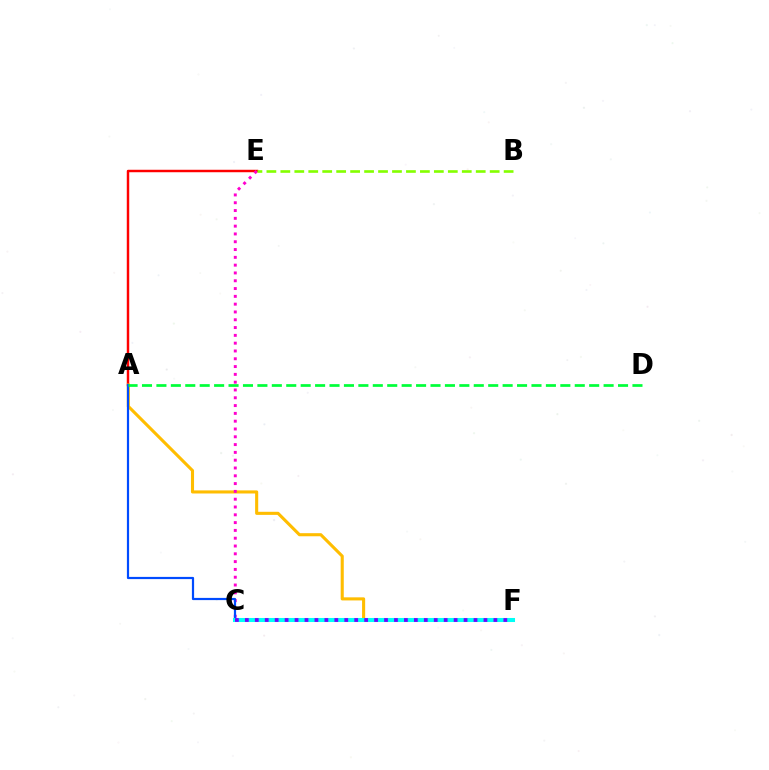{('A', 'E'): [{'color': '#ff0000', 'line_style': 'solid', 'thickness': 1.77}], ('A', 'F'): [{'color': '#ffbd00', 'line_style': 'solid', 'thickness': 2.22}], ('C', 'E'): [{'color': '#ff00cf', 'line_style': 'dotted', 'thickness': 2.12}], ('A', 'C'): [{'color': '#004bff', 'line_style': 'solid', 'thickness': 1.59}], ('C', 'F'): [{'color': '#00fff6', 'line_style': 'solid', 'thickness': 2.92}, {'color': '#7200ff', 'line_style': 'dotted', 'thickness': 2.7}], ('B', 'E'): [{'color': '#84ff00', 'line_style': 'dashed', 'thickness': 1.9}], ('A', 'D'): [{'color': '#00ff39', 'line_style': 'dashed', 'thickness': 1.96}]}